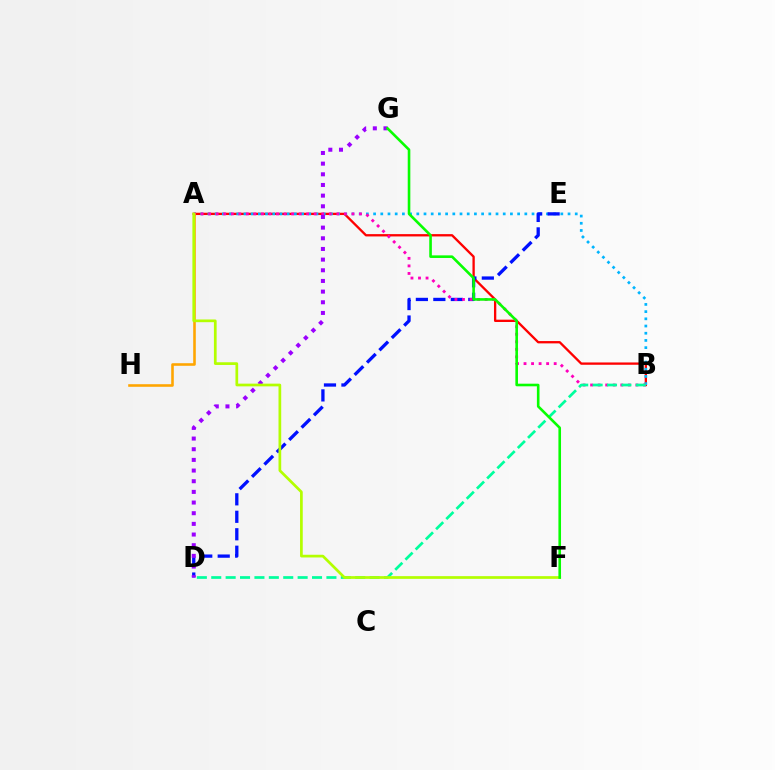{('A', 'B'): [{'color': '#ff0000', 'line_style': 'solid', 'thickness': 1.67}, {'color': '#00b5ff', 'line_style': 'dotted', 'thickness': 1.96}, {'color': '#ff00bd', 'line_style': 'dotted', 'thickness': 2.05}], ('D', 'E'): [{'color': '#0010ff', 'line_style': 'dashed', 'thickness': 2.37}], ('D', 'G'): [{'color': '#9b00ff', 'line_style': 'dotted', 'thickness': 2.9}], ('A', 'H'): [{'color': '#ffa500', 'line_style': 'solid', 'thickness': 1.86}], ('B', 'D'): [{'color': '#00ff9d', 'line_style': 'dashed', 'thickness': 1.96}], ('A', 'F'): [{'color': '#b3ff00', 'line_style': 'solid', 'thickness': 1.95}], ('F', 'G'): [{'color': '#08ff00', 'line_style': 'solid', 'thickness': 1.88}]}